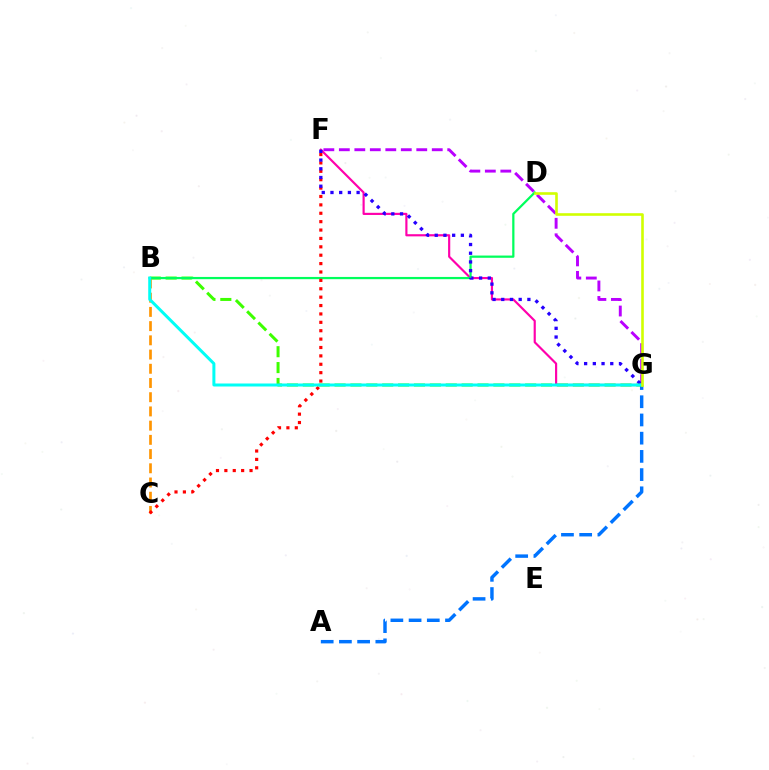{('A', 'G'): [{'color': '#0074ff', 'line_style': 'dashed', 'thickness': 2.47}], ('F', 'G'): [{'color': '#b900ff', 'line_style': 'dashed', 'thickness': 2.1}, {'color': '#ff00ac', 'line_style': 'solid', 'thickness': 1.56}, {'color': '#2500ff', 'line_style': 'dotted', 'thickness': 2.37}], ('B', 'G'): [{'color': '#3dff00', 'line_style': 'dashed', 'thickness': 2.16}, {'color': '#00fff6', 'line_style': 'solid', 'thickness': 2.16}], ('B', 'C'): [{'color': '#ff9400', 'line_style': 'dashed', 'thickness': 1.93}], ('B', 'D'): [{'color': '#00ff5c', 'line_style': 'solid', 'thickness': 1.61}], ('C', 'F'): [{'color': '#ff0000', 'line_style': 'dotted', 'thickness': 2.28}], ('D', 'G'): [{'color': '#d1ff00', 'line_style': 'solid', 'thickness': 1.88}]}